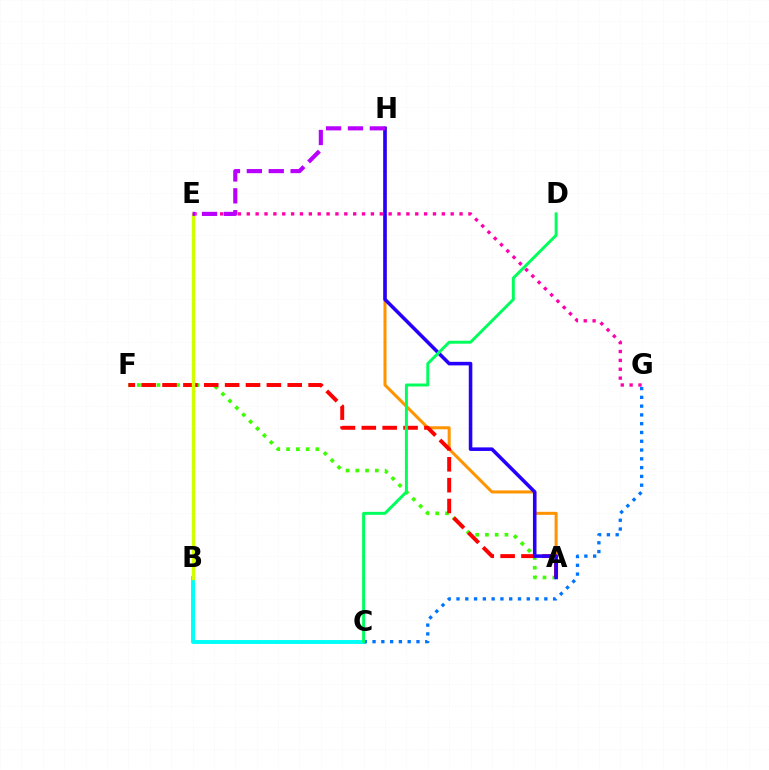{('A', 'H'): [{'color': '#ff9400', 'line_style': 'solid', 'thickness': 2.18}, {'color': '#2500ff', 'line_style': 'solid', 'thickness': 2.56}], ('B', 'C'): [{'color': '#00fff6', 'line_style': 'solid', 'thickness': 2.81}], ('E', 'G'): [{'color': '#ff00ac', 'line_style': 'dotted', 'thickness': 2.41}], ('A', 'F'): [{'color': '#3dff00', 'line_style': 'dotted', 'thickness': 2.65}, {'color': '#ff0000', 'line_style': 'dashed', 'thickness': 2.83}], ('C', 'G'): [{'color': '#0074ff', 'line_style': 'dotted', 'thickness': 2.39}], ('C', 'D'): [{'color': '#00ff5c', 'line_style': 'solid', 'thickness': 2.13}], ('B', 'E'): [{'color': '#d1ff00', 'line_style': 'solid', 'thickness': 2.49}], ('E', 'H'): [{'color': '#b900ff', 'line_style': 'dashed', 'thickness': 2.97}]}